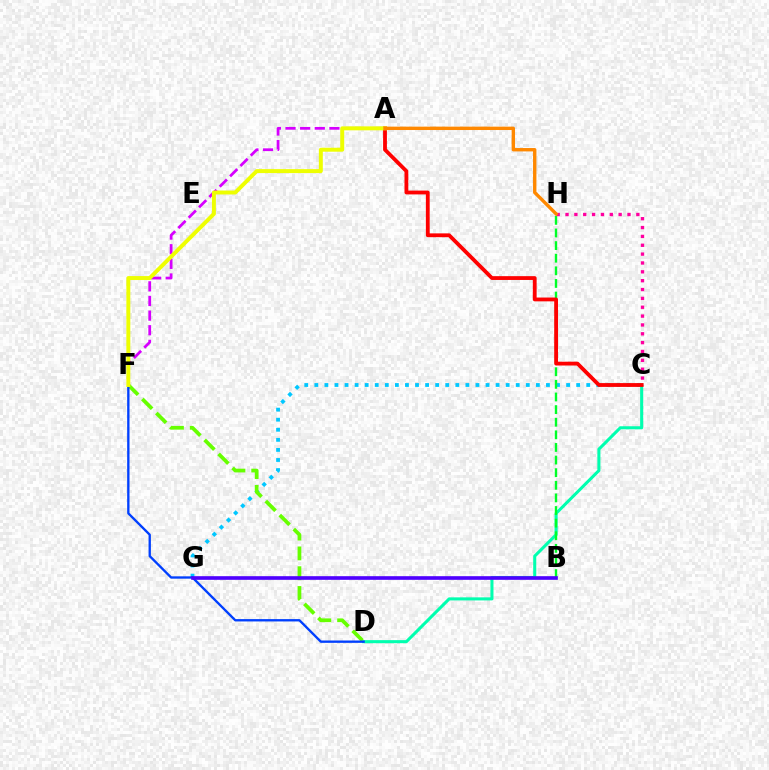{('C', 'G'): [{'color': '#00c7ff', 'line_style': 'dotted', 'thickness': 2.74}], ('C', 'D'): [{'color': '#00ffaf', 'line_style': 'solid', 'thickness': 2.2}], ('D', 'F'): [{'color': '#66ff00', 'line_style': 'dashed', 'thickness': 2.69}, {'color': '#003fff', 'line_style': 'solid', 'thickness': 1.69}], ('B', 'H'): [{'color': '#00ff27', 'line_style': 'dashed', 'thickness': 1.71}], ('A', 'F'): [{'color': '#d600ff', 'line_style': 'dashed', 'thickness': 1.99}, {'color': '#eeff00', 'line_style': 'solid', 'thickness': 2.85}], ('C', 'H'): [{'color': '#ff00a0', 'line_style': 'dotted', 'thickness': 2.41}], ('B', 'G'): [{'color': '#4f00ff', 'line_style': 'solid', 'thickness': 2.62}], ('A', 'C'): [{'color': '#ff0000', 'line_style': 'solid', 'thickness': 2.74}], ('A', 'H'): [{'color': '#ff8800', 'line_style': 'solid', 'thickness': 2.44}]}